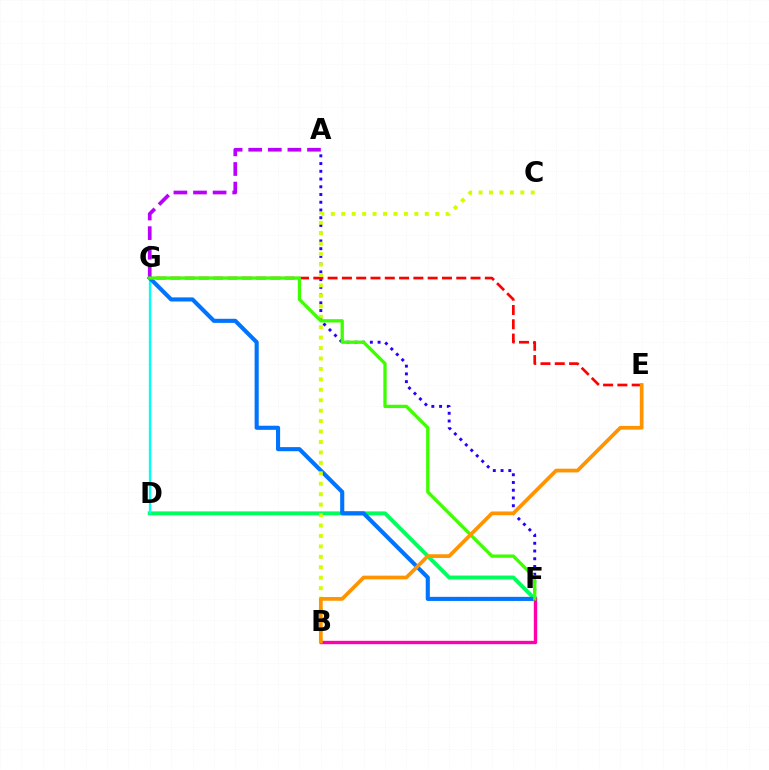{('D', 'F'): [{'color': '#00ff5c', 'line_style': 'solid', 'thickness': 2.8}], ('D', 'G'): [{'color': '#00fff6', 'line_style': 'solid', 'thickness': 1.66}], ('F', 'G'): [{'color': '#0074ff', 'line_style': 'solid', 'thickness': 2.96}, {'color': '#3dff00', 'line_style': 'solid', 'thickness': 2.38}], ('A', 'F'): [{'color': '#2500ff', 'line_style': 'dotted', 'thickness': 2.1}], ('E', 'G'): [{'color': '#ff0000', 'line_style': 'dashed', 'thickness': 1.94}], ('B', 'C'): [{'color': '#d1ff00', 'line_style': 'dotted', 'thickness': 2.84}], ('B', 'F'): [{'color': '#ff00ac', 'line_style': 'solid', 'thickness': 2.42}], ('A', 'G'): [{'color': '#b900ff', 'line_style': 'dashed', 'thickness': 2.66}], ('B', 'E'): [{'color': '#ff9400', 'line_style': 'solid', 'thickness': 2.68}]}